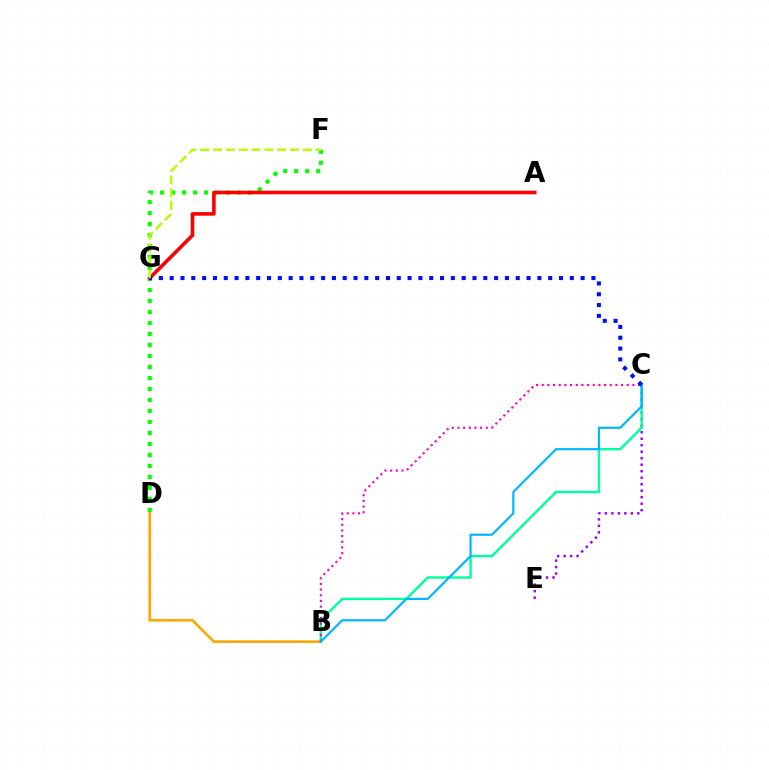{('C', 'E'): [{'color': '#9b00ff', 'line_style': 'dotted', 'thickness': 1.76}], ('B', 'C'): [{'color': '#00ff9d', 'line_style': 'solid', 'thickness': 1.73}, {'color': '#ff00bd', 'line_style': 'dotted', 'thickness': 1.54}, {'color': '#00b5ff', 'line_style': 'solid', 'thickness': 1.56}], ('B', 'D'): [{'color': '#ffa500', 'line_style': 'solid', 'thickness': 1.87}], ('D', 'F'): [{'color': '#08ff00', 'line_style': 'dotted', 'thickness': 2.99}], ('A', 'G'): [{'color': '#ff0000', 'line_style': 'solid', 'thickness': 2.6}], ('C', 'G'): [{'color': '#0010ff', 'line_style': 'dotted', 'thickness': 2.94}], ('F', 'G'): [{'color': '#b3ff00', 'line_style': 'dashed', 'thickness': 1.74}]}